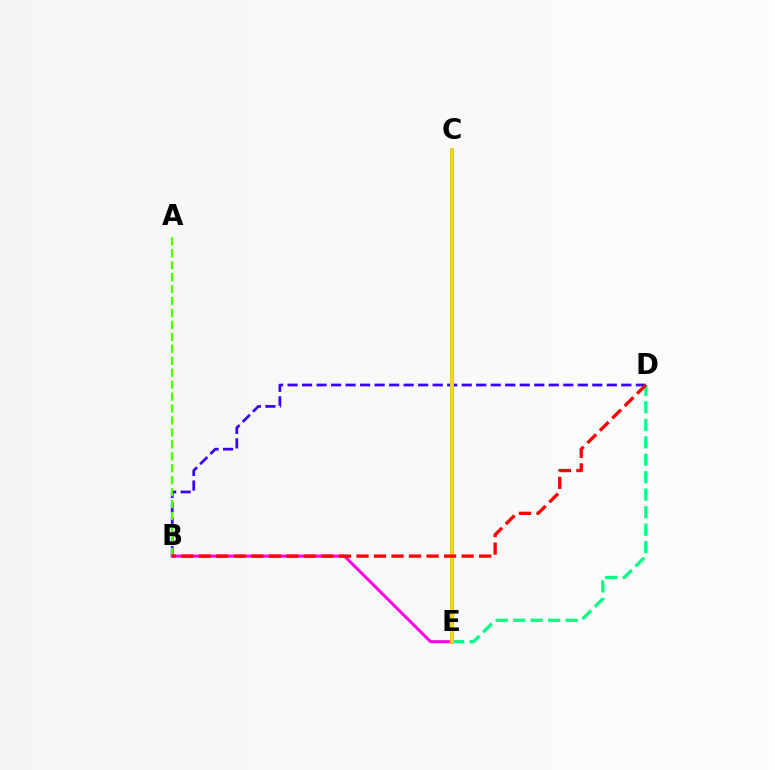{('D', 'E'): [{'color': '#00ff86', 'line_style': 'dashed', 'thickness': 2.37}], ('B', 'D'): [{'color': '#3700ff', 'line_style': 'dashed', 'thickness': 1.97}, {'color': '#ff0000', 'line_style': 'dashed', 'thickness': 2.38}], ('A', 'B'): [{'color': '#4fff00', 'line_style': 'dashed', 'thickness': 1.62}], ('B', 'E'): [{'color': '#ff00ed', 'line_style': 'solid', 'thickness': 2.17}], ('C', 'E'): [{'color': '#009eff', 'line_style': 'solid', 'thickness': 2.7}, {'color': '#ffd500', 'line_style': 'solid', 'thickness': 2.65}]}